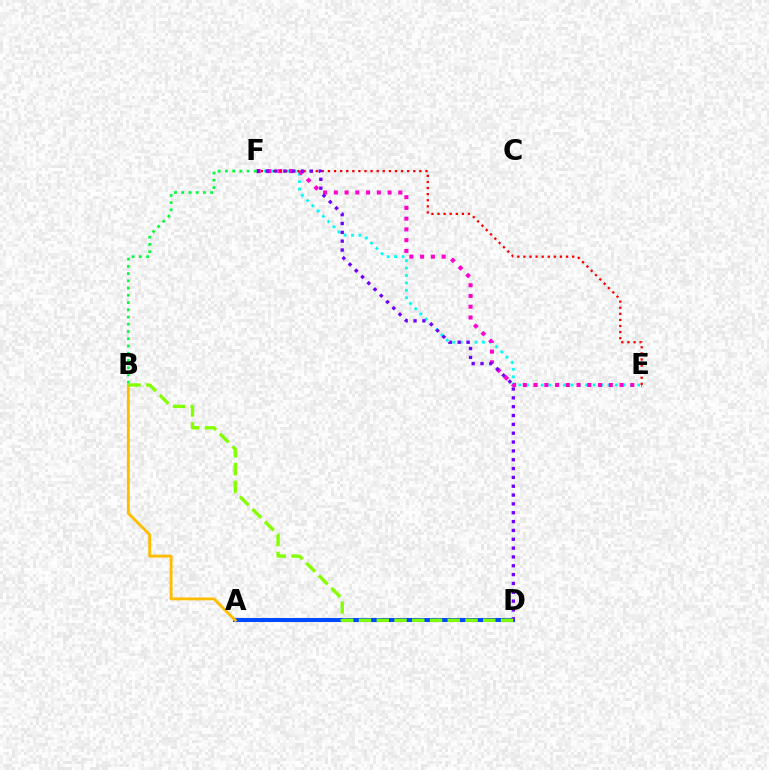{('A', 'D'): [{'color': '#004bff', 'line_style': 'solid', 'thickness': 2.91}], ('A', 'B'): [{'color': '#ffbd00', 'line_style': 'solid', 'thickness': 2.06}], ('E', 'F'): [{'color': '#00fff6', 'line_style': 'dotted', 'thickness': 2.02}, {'color': '#ff00cf', 'line_style': 'dotted', 'thickness': 2.92}, {'color': '#ff0000', 'line_style': 'dotted', 'thickness': 1.66}], ('D', 'F'): [{'color': '#7200ff', 'line_style': 'dotted', 'thickness': 2.4}], ('B', 'D'): [{'color': '#84ff00', 'line_style': 'dashed', 'thickness': 2.41}], ('B', 'F'): [{'color': '#00ff39', 'line_style': 'dotted', 'thickness': 1.96}]}